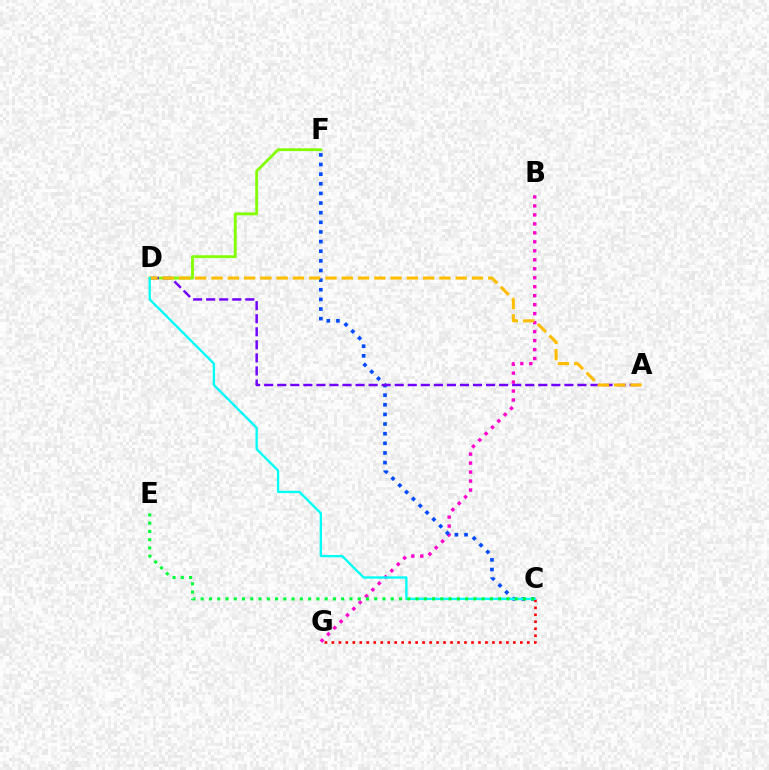{('B', 'G'): [{'color': '#ff00cf', 'line_style': 'dotted', 'thickness': 2.44}], ('C', 'F'): [{'color': '#004bff', 'line_style': 'dotted', 'thickness': 2.62}], ('C', 'G'): [{'color': '#ff0000', 'line_style': 'dotted', 'thickness': 1.9}], ('D', 'F'): [{'color': '#84ff00', 'line_style': 'solid', 'thickness': 2.05}], ('A', 'D'): [{'color': '#7200ff', 'line_style': 'dashed', 'thickness': 1.77}, {'color': '#ffbd00', 'line_style': 'dashed', 'thickness': 2.21}], ('C', 'D'): [{'color': '#00fff6', 'line_style': 'solid', 'thickness': 1.67}], ('C', 'E'): [{'color': '#00ff39', 'line_style': 'dotted', 'thickness': 2.24}]}